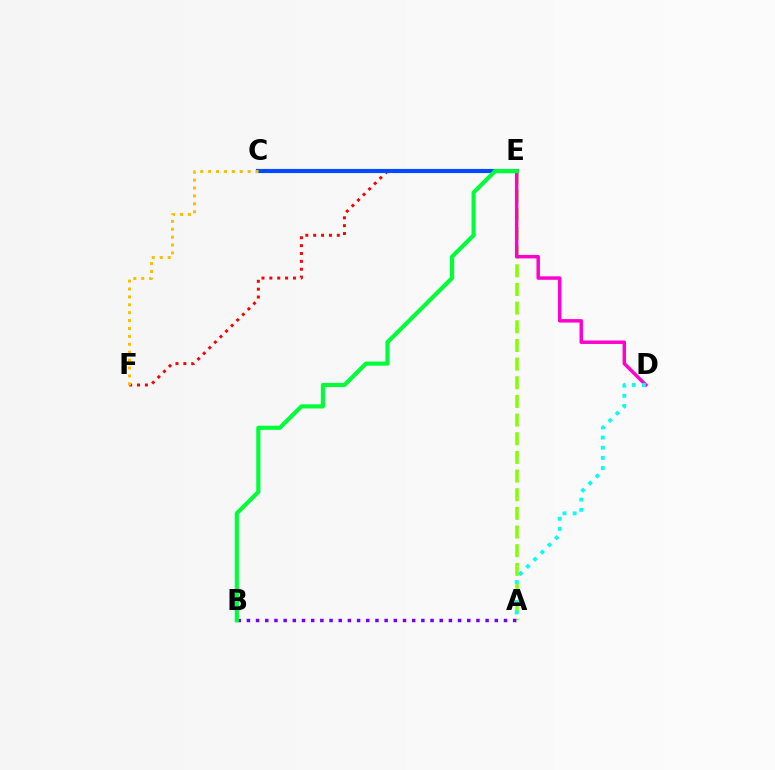{('E', 'F'): [{'color': '#ff0000', 'line_style': 'dotted', 'thickness': 2.14}], ('C', 'E'): [{'color': '#004bff', 'line_style': 'solid', 'thickness': 2.98}], ('A', 'E'): [{'color': '#84ff00', 'line_style': 'dashed', 'thickness': 2.53}], ('D', 'E'): [{'color': '#ff00cf', 'line_style': 'solid', 'thickness': 2.49}], ('A', 'B'): [{'color': '#7200ff', 'line_style': 'dotted', 'thickness': 2.49}], ('A', 'D'): [{'color': '#00fff6', 'line_style': 'dotted', 'thickness': 2.76}], ('B', 'E'): [{'color': '#00ff39', 'line_style': 'solid', 'thickness': 2.99}], ('C', 'F'): [{'color': '#ffbd00', 'line_style': 'dotted', 'thickness': 2.15}]}